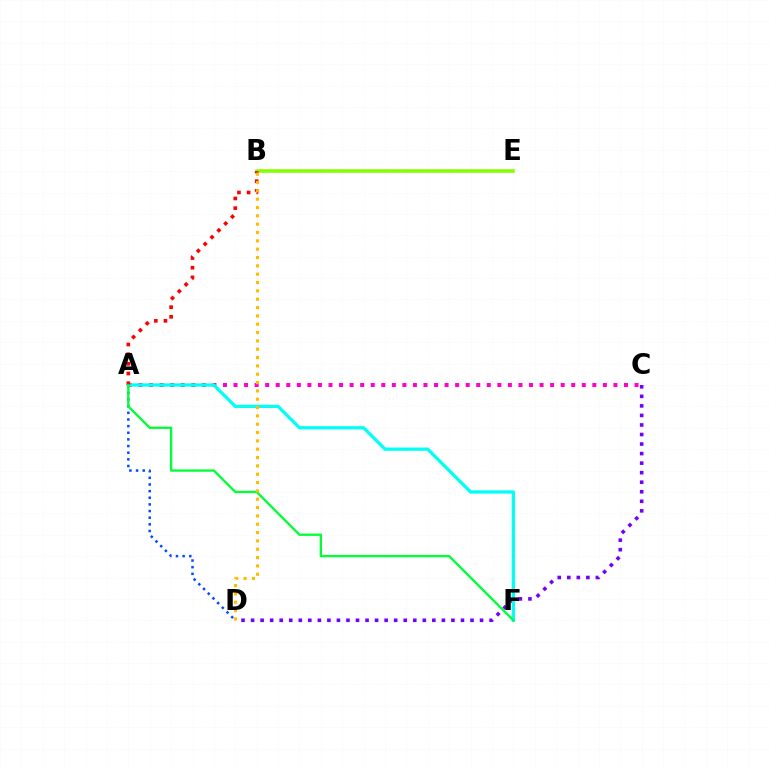{('A', 'D'): [{'color': '#004bff', 'line_style': 'dotted', 'thickness': 1.81}], ('C', 'D'): [{'color': '#7200ff', 'line_style': 'dotted', 'thickness': 2.59}], ('B', 'E'): [{'color': '#84ff00', 'line_style': 'solid', 'thickness': 2.57}], ('A', 'C'): [{'color': '#ff00cf', 'line_style': 'dotted', 'thickness': 2.87}], ('A', 'F'): [{'color': '#00fff6', 'line_style': 'solid', 'thickness': 2.35}, {'color': '#00ff39', 'line_style': 'solid', 'thickness': 1.68}], ('A', 'B'): [{'color': '#ff0000', 'line_style': 'dotted', 'thickness': 2.62}], ('B', 'D'): [{'color': '#ffbd00', 'line_style': 'dotted', 'thickness': 2.26}]}